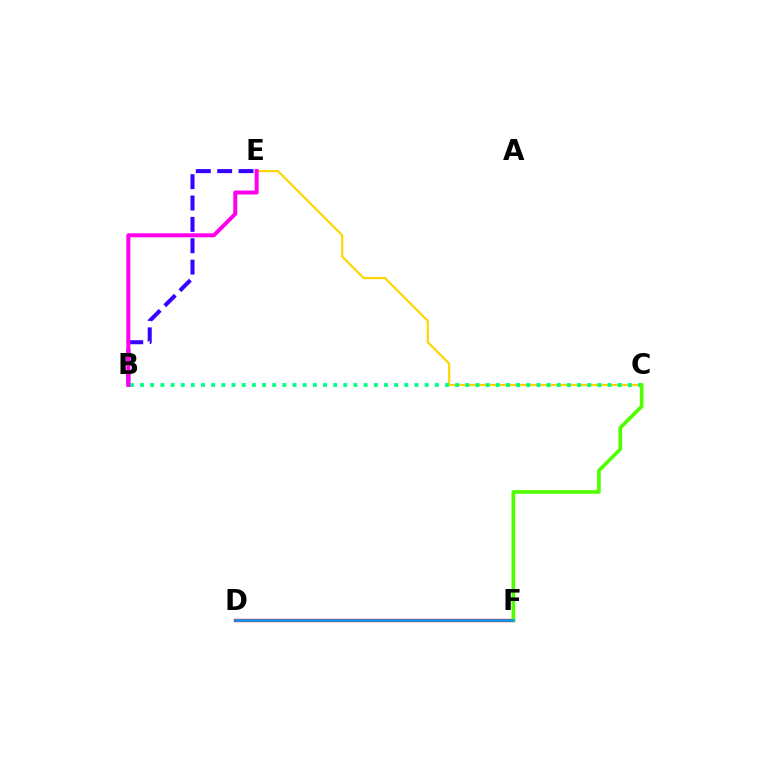{('C', 'E'): [{'color': '#ffd500', 'line_style': 'solid', 'thickness': 1.55}], ('B', 'E'): [{'color': '#3700ff', 'line_style': 'dashed', 'thickness': 2.9}, {'color': '#ff00ed', 'line_style': 'solid', 'thickness': 2.87}], ('D', 'F'): [{'color': '#ff0000', 'line_style': 'solid', 'thickness': 2.39}, {'color': '#009eff', 'line_style': 'solid', 'thickness': 1.81}], ('B', 'C'): [{'color': '#00ff86', 'line_style': 'dotted', 'thickness': 2.76}], ('C', 'F'): [{'color': '#4fff00', 'line_style': 'solid', 'thickness': 2.63}]}